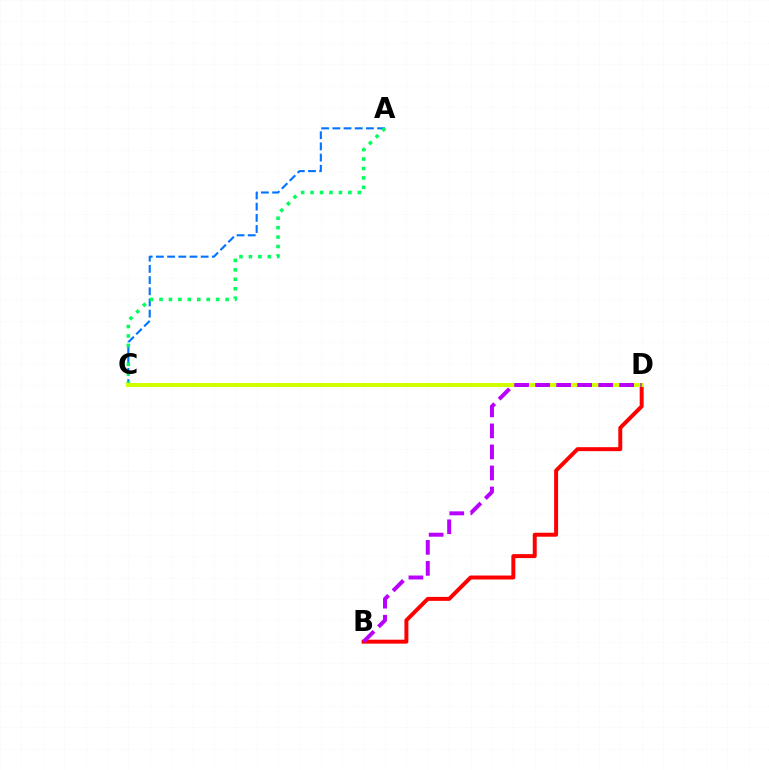{('B', 'D'): [{'color': '#ff0000', 'line_style': 'solid', 'thickness': 2.85}, {'color': '#b900ff', 'line_style': 'dashed', 'thickness': 2.85}], ('A', 'C'): [{'color': '#0074ff', 'line_style': 'dashed', 'thickness': 1.52}, {'color': '#00ff5c', 'line_style': 'dotted', 'thickness': 2.57}], ('C', 'D'): [{'color': '#d1ff00', 'line_style': 'solid', 'thickness': 2.9}]}